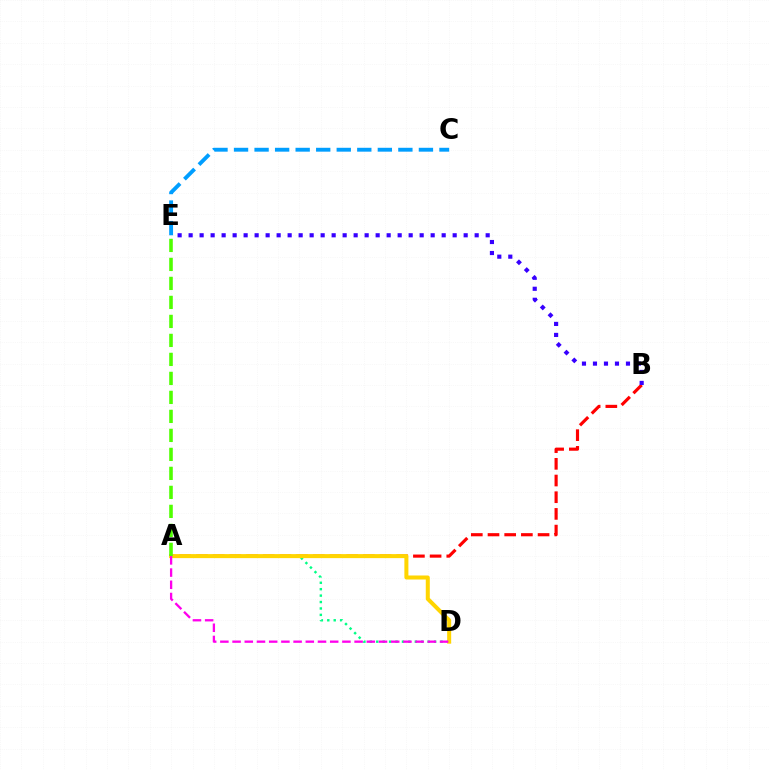{('C', 'E'): [{'color': '#009eff', 'line_style': 'dashed', 'thickness': 2.79}], ('A', 'D'): [{'color': '#00ff86', 'line_style': 'dotted', 'thickness': 1.75}, {'color': '#ffd500', 'line_style': 'solid', 'thickness': 2.89}, {'color': '#ff00ed', 'line_style': 'dashed', 'thickness': 1.66}], ('A', 'B'): [{'color': '#ff0000', 'line_style': 'dashed', 'thickness': 2.27}], ('A', 'E'): [{'color': '#4fff00', 'line_style': 'dashed', 'thickness': 2.58}], ('B', 'E'): [{'color': '#3700ff', 'line_style': 'dotted', 'thickness': 2.99}]}